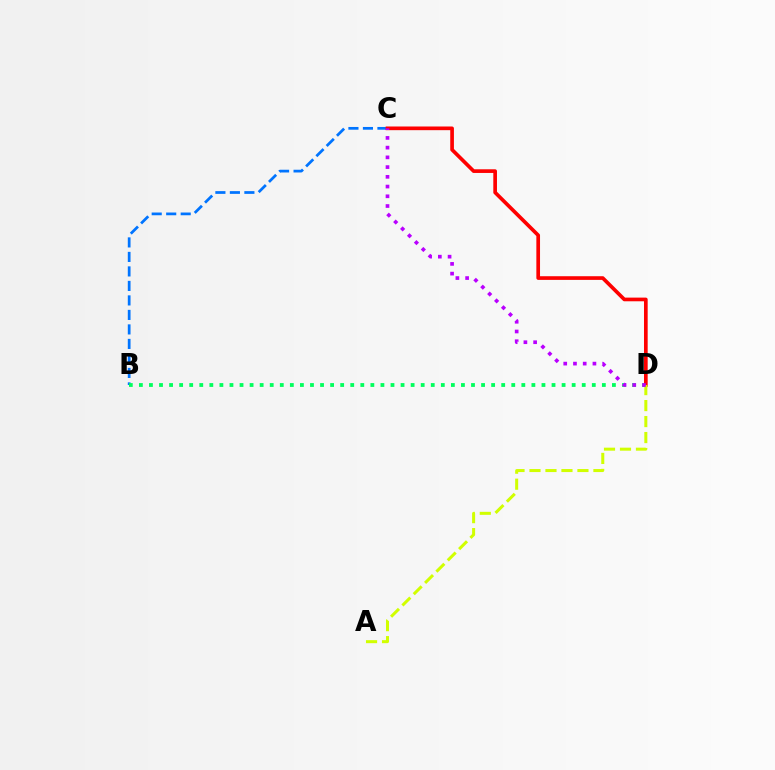{('B', 'C'): [{'color': '#0074ff', 'line_style': 'dashed', 'thickness': 1.97}], ('B', 'D'): [{'color': '#00ff5c', 'line_style': 'dotted', 'thickness': 2.73}], ('C', 'D'): [{'color': '#ff0000', 'line_style': 'solid', 'thickness': 2.65}, {'color': '#b900ff', 'line_style': 'dotted', 'thickness': 2.64}], ('A', 'D'): [{'color': '#d1ff00', 'line_style': 'dashed', 'thickness': 2.17}]}